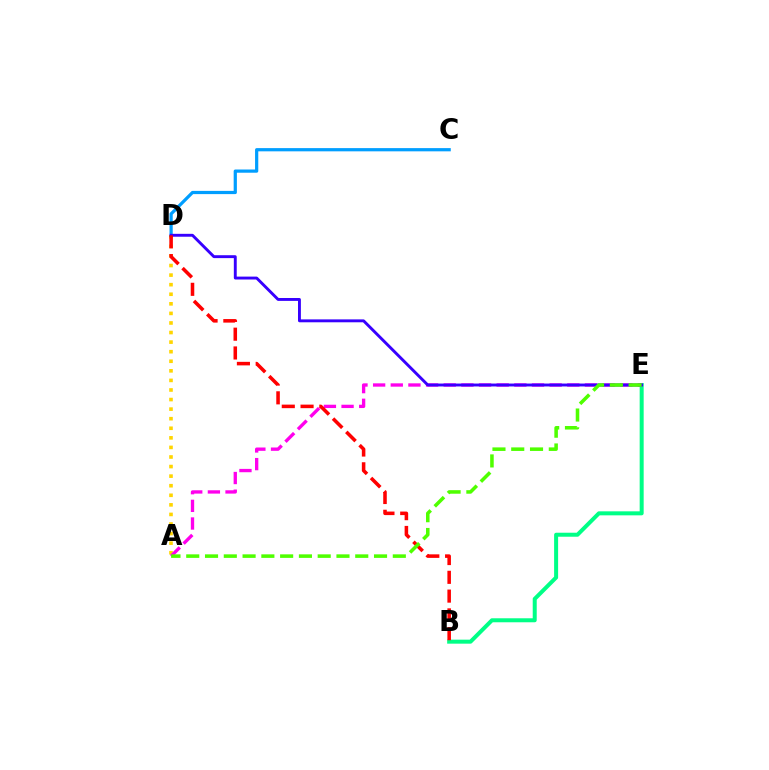{('B', 'E'): [{'color': '#00ff86', 'line_style': 'solid', 'thickness': 2.88}], ('A', 'D'): [{'color': '#ffd500', 'line_style': 'dotted', 'thickness': 2.6}], ('A', 'E'): [{'color': '#ff00ed', 'line_style': 'dashed', 'thickness': 2.4}, {'color': '#4fff00', 'line_style': 'dashed', 'thickness': 2.55}], ('C', 'D'): [{'color': '#009eff', 'line_style': 'solid', 'thickness': 2.32}], ('D', 'E'): [{'color': '#3700ff', 'line_style': 'solid', 'thickness': 2.09}], ('B', 'D'): [{'color': '#ff0000', 'line_style': 'dashed', 'thickness': 2.55}]}